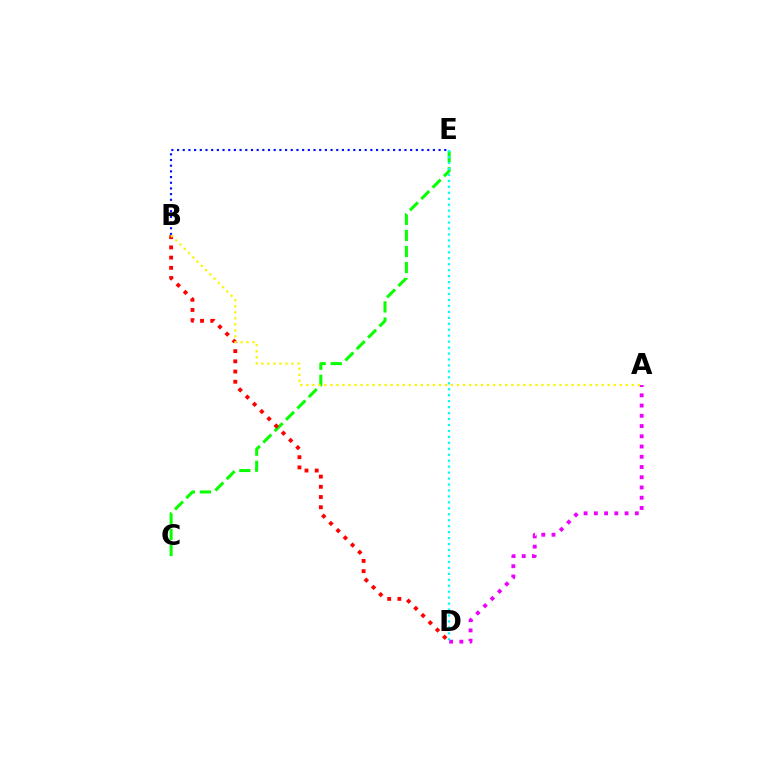{('C', 'E'): [{'color': '#08ff00', 'line_style': 'dashed', 'thickness': 2.18}], ('B', 'E'): [{'color': '#0010ff', 'line_style': 'dotted', 'thickness': 1.54}], ('B', 'D'): [{'color': '#ff0000', 'line_style': 'dotted', 'thickness': 2.77}], ('A', 'D'): [{'color': '#ee00ff', 'line_style': 'dotted', 'thickness': 2.78}], ('A', 'B'): [{'color': '#fcf500', 'line_style': 'dotted', 'thickness': 1.64}], ('D', 'E'): [{'color': '#00fff6', 'line_style': 'dotted', 'thickness': 1.62}]}